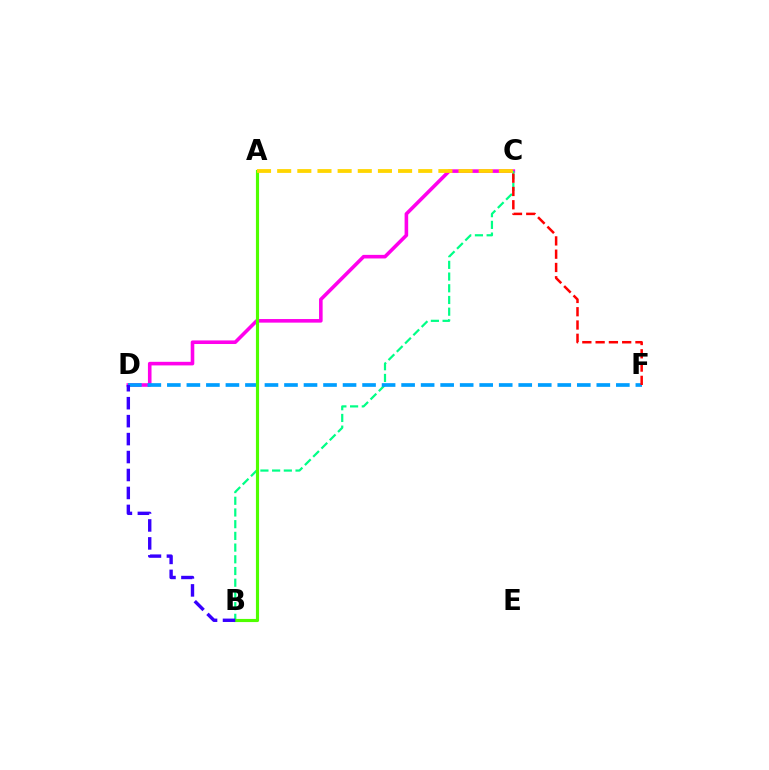{('C', 'D'): [{'color': '#ff00ed', 'line_style': 'solid', 'thickness': 2.58}], ('B', 'C'): [{'color': '#00ff86', 'line_style': 'dashed', 'thickness': 1.59}], ('D', 'F'): [{'color': '#009eff', 'line_style': 'dashed', 'thickness': 2.65}], ('A', 'B'): [{'color': '#4fff00', 'line_style': 'solid', 'thickness': 2.26}], ('C', 'F'): [{'color': '#ff0000', 'line_style': 'dashed', 'thickness': 1.8}], ('B', 'D'): [{'color': '#3700ff', 'line_style': 'dashed', 'thickness': 2.44}], ('A', 'C'): [{'color': '#ffd500', 'line_style': 'dashed', 'thickness': 2.74}]}